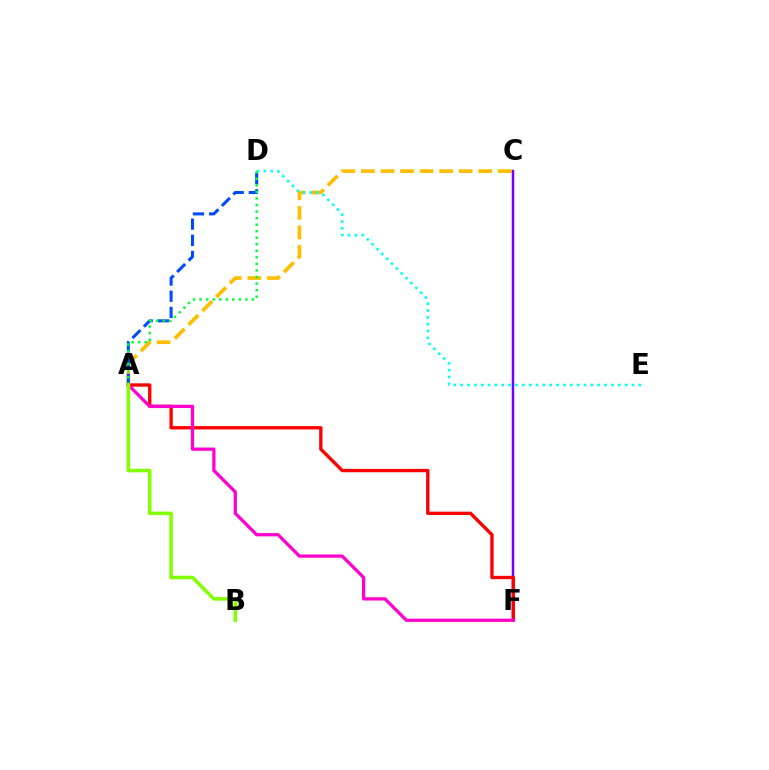{('A', 'C'): [{'color': '#ffbd00', 'line_style': 'dashed', 'thickness': 2.66}], ('C', 'F'): [{'color': '#7200ff', 'line_style': 'solid', 'thickness': 1.8}], ('A', 'D'): [{'color': '#004bff', 'line_style': 'dashed', 'thickness': 2.2}, {'color': '#00ff39', 'line_style': 'dotted', 'thickness': 1.78}], ('D', 'E'): [{'color': '#00fff6', 'line_style': 'dotted', 'thickness': 1.86}], ('A', 'F'): [{'color': '#ff0000', 'line_style': 'solid', 'thickness': 2.42}, {'color': '#ff00cf', 'line_style': 'solid', 'thickness': 2.34}], ('A', 'B'): [{'color': '#84ff00', 'line_style': 'solid', 'thickness': 2.55}]}